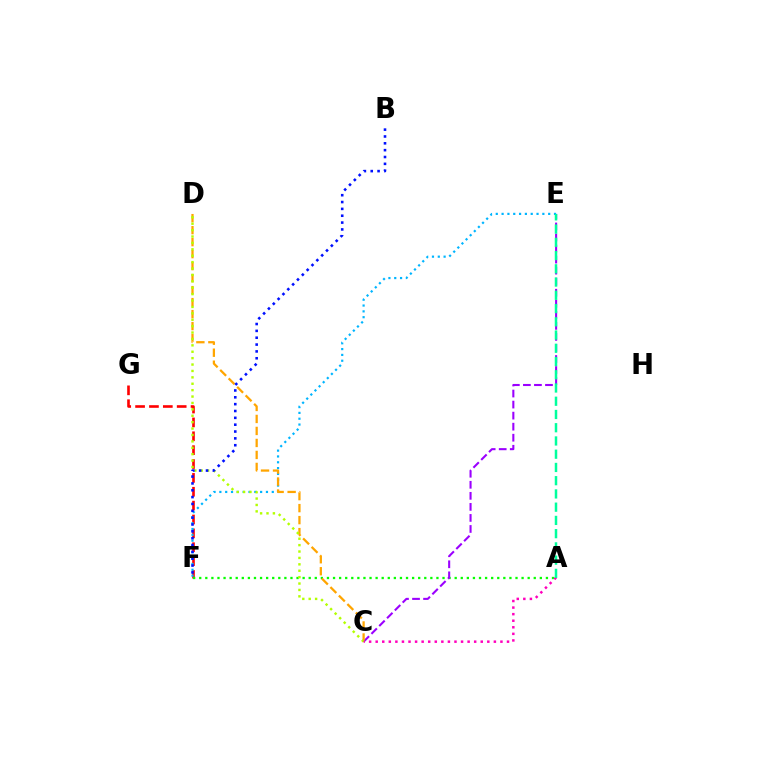{('F', 'G'): [{'color': '#ff0000', 'line_style': 'dashed', 'thickness': 1.88}], ('A', 'F'): [{'color': '#08ff00', 'line_style': 'dotted', 'thickness': 1.65}], ('C', 'E'): [{'color': '#9b00ff', 'line_style': 'dashed', 'thickness': 1.5}], ('E', 'F'): [{'color': '#00b5ff', 'line_style': 'dotted', 'thickness': 1.58}], ('C', 'D'): [{'color': '#ffa500', 'line_style': 'dashed', 'thickness': 1.63}, {'color': '#b3ff00', 'line_style': 'dotted', 'thickness': 1.74}], ('A', 'C'): [{'color': '#ff00bd', 'line_style': 'dotted', 'thickness': 1.78}], ('A', 'E'): [{'color': '#00ff9d', 'line_style': 'dashed', 'thickness': 1.8}], ('B', 'F'): [{'color': '#0010ff', 'line_style': 'dotted', 'thickness': 1.86}]}